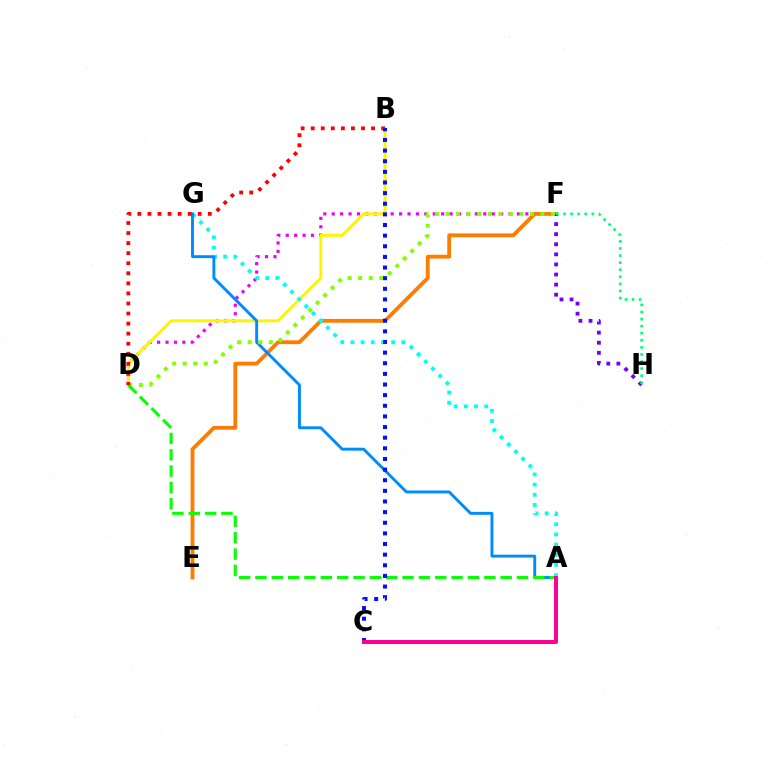{('D', 'F'): [{'color': '#ee00ff', 'line_style': 'dotted', 'thickness': 2.29}, {'color': '#84ff00', 'line_style': 'dotted', 'thickness': 2.86}], ('E', 'F'): [{'color': '#ff7c00', 'line_style': 'solid', 'thickness': 2.74}], ('B', 'D'): [{'color': '#fcf500', 'line_style': 'solid', 'thickness': 2.14}, {'color': '#ff0000', 'line_style': 'dotted', 'thickness': 2.73}], ('F', 'H'): [{'color': '#7200ff', 'line_style': 'dotted', 'thickness': 2.74}, {'color': '#00ff74', 'line_style': 'dotted', 'thickness': 1.92}], ('A', 'G'): [{'color': '#00fff6', 'line_style': 'dotted', 'thickness': 2.76}, {'color': '#008cff', 'line_style': 'solid', 'thickness': 2.1}], ('A', 'D'): [{'color': '#08ff00', 'line_style': 'dashed', 'thickness': 2.22}], ('B', 'C'): [{'color': '#0010ff', 'line_style': 'dotted', 'thickness': 2.89}], ('A', 'C'): [{'color': '#ff0094', 'line_style': 'solid', 'thickness': 2.87}]}